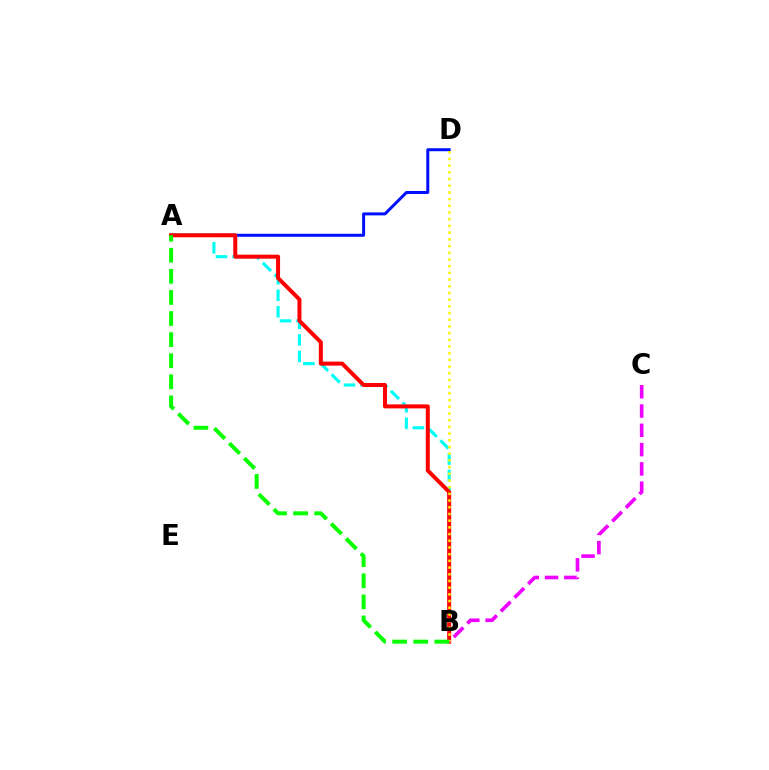{('A', 'D'): [{'color': '#0010ff', 'line_style': 'solid', 'thickness': 2.15}], ('A', 'B'): [{'color': '#00fff6', 'line_style': 'dashed', 'thickness': 2.24}, {'color': '#ff0000', 'line_style': 'solid', 'thickness': 2.88}, {'color': '#08ff00', 'line_style': 'dashed', 'thickness': 2.86}], ('B', 'D'): [{'color': '#fcf500', 'line_style': 'dotted', 'thickness': 1.82}], ('B', 'C'): [{'color': '#ee00ff', 'line_style': 'dashed', 'thickness': 2.62}]}